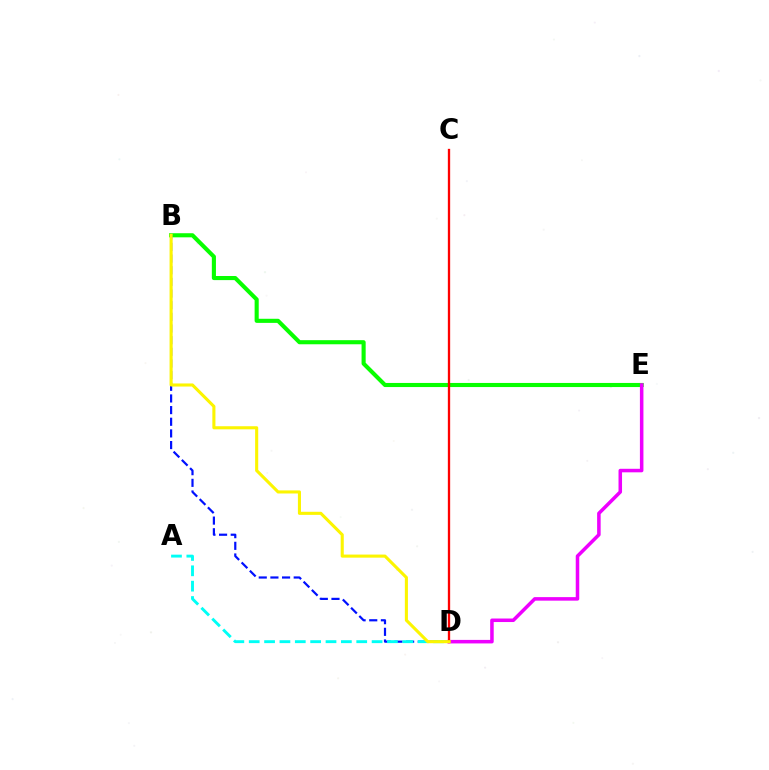{('B', 'E'): [{'color': '#08ff00', 'line_style': 'solid', 'thickness': 2.95}], ('B', 'D'): [{'color': '#0010ff', 'line_style': 'dashed', 'thickness': 1.58}, {'color': '#fcf500', 'line_style': 'solid', 'thickness': 2.22}], ('A', 'D'): [{'color': '#00fff6', 'line_style': 'dashed', 'thickness': 2.09}], ('D', 'E'): [{'color': '#ee00ff', 'line_style': 'solid', 'thickness': 2.54}], ('C', 'D'): [{'color': '#ff0000', 'line_style': 'solid', 'thickness': 1.67}]}